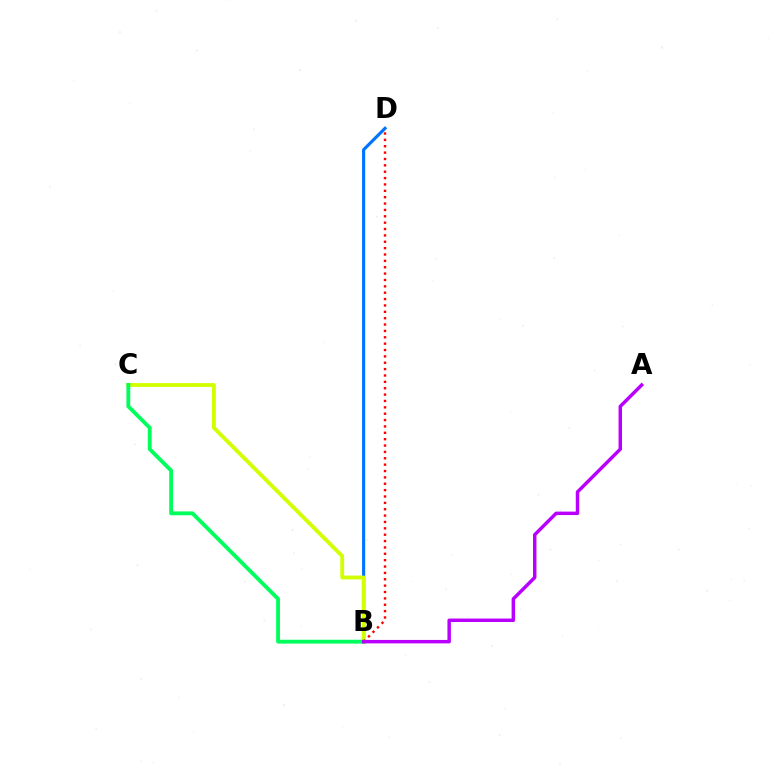{('B', 'D'): [{'color': '#0074ff', 'line_style': 'solid', 'thickness': 2.26}, {'color': '#ff0000', 'line_style': 'dotted', 'thickness': 1.73}], ('B', 'C'): [{'color': '#d1ff00', 'line_style': 'solid', 'thickness': 2.77}, {'color': '#00ff5c', 'line_style': 'solid', 'thickness': 2.77}], ('A', 'B'): [{'color': '#b900ff', 'line_style': 'solid', 'thickness': 2.49}]}